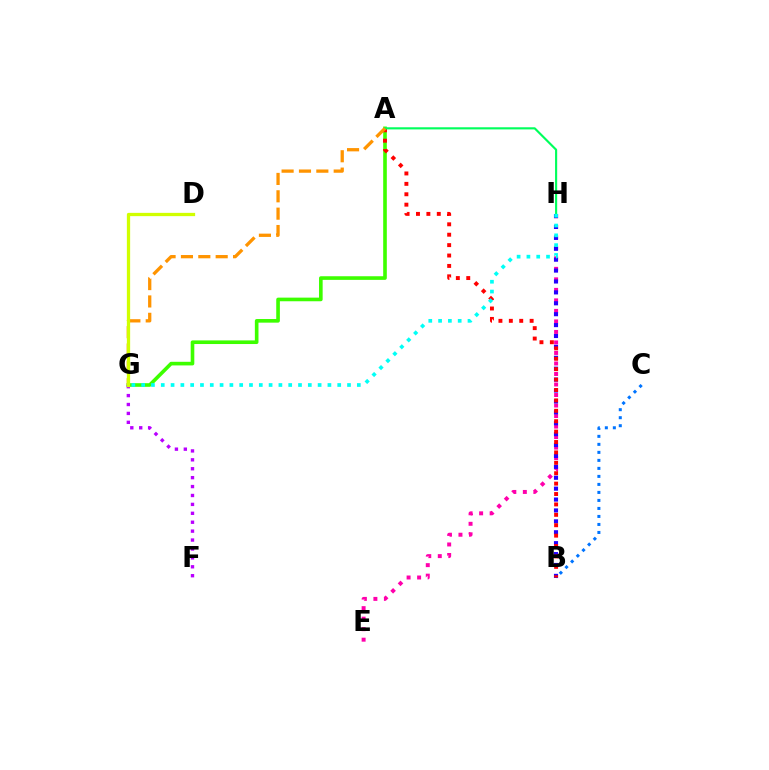{('B', 'C'): [{'color': '#0074ff', 'line_style': 'dotted', 'thickness': 2.18}], ('E', 'H'): [{'color': '#ff00ac', 'line_style': 'dotted', 'thickness': 2.86}], ('B', 'H'): [{'color': '#2500ff', 'line_style': 'dotted', 'thickness': 2.96}], ('A', 'G'): [{'color': '#3dff00', 'line_style': 'solid', 'thickness': 2.61}, {'color': '#ff9400', 'line_style': 'dashed', 'thickness': 2.36}], ('A', 'B'): [{'color': '#ff0000', 'line_style': 'dotted', 'thickness': 2.83}], ('A', 'H'): [{'color': '#00ff5c', 'line_style': 'solid', 'thickness': 1.54}], ('F', 'G'): [{'color': '#b900ff', 'line_style': 'dotted', 'thickness': 2.42}], ('G', 'H'): [{'color': '#00fff6', 'line_style': 'dotted', 'thickness': 2.66}], ('D', 'G'): [{'color': '#d1ff00', 'line_style': 'solid', 'thickness': 2.36}]}